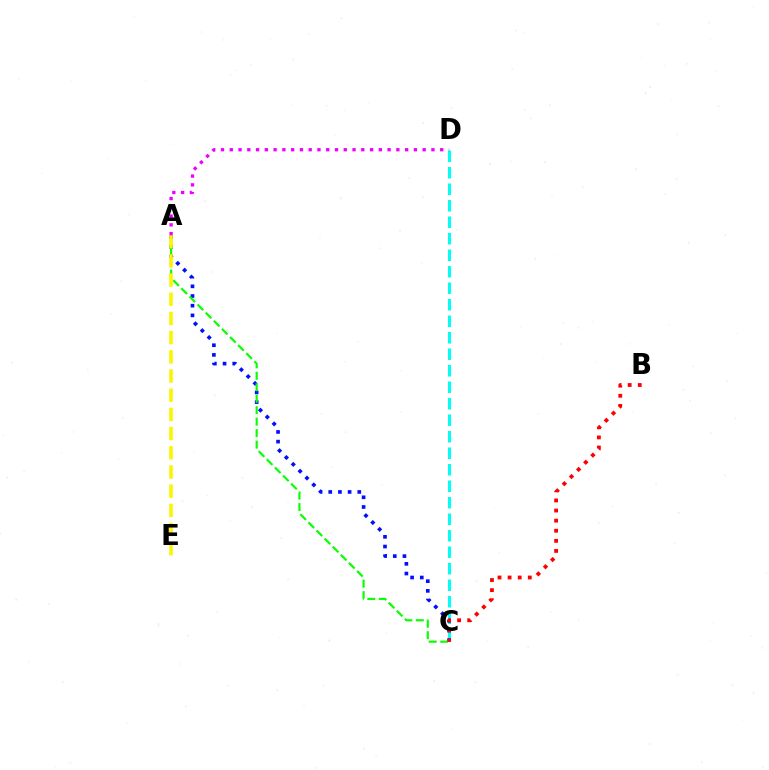{('C', 'D'): [{'color': '#00fff6', 'line_style': 'dashed', 'thickness': 2.24}], ('A', 'C'): [{'color': '#0010ff', 'line_style': 'dotted', 'thickness': 2.63}, {'color': '#08ff00', 'line_style': 'dashed', 'thickness': 1.56}], ('A', 'E'): [{'color': '#fcf500', 'line_style': 'dashed', 'thickness': 2.61}], ('B', 'C'): [{'color': '#ff0000', 'line_style': 'dotted', 'thickness': 2.74}], ('A', 'D'): [{'color': '#ee00ff', 'line_style': 'dotted', 'thickness': 2.38}]}